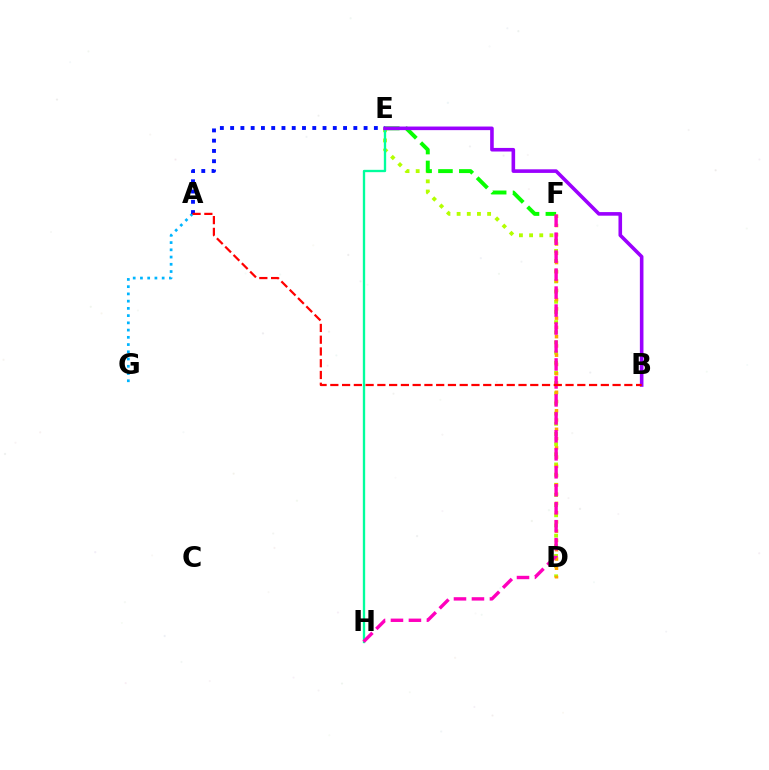{('A', 'G'): [{'color': '#00b5ff', 'line_style': 'dotted', 'thickness': 1.97}], ('A', 'E'): [{'color': '#0010ff', 'line_style': 'dotted', 'thickness': 2.79}], ('D', 'E'): [{'color': '#b3ff00', 'line_style': 'dotted', 'thickness': 2.76}], ('E', 'F'): [{'color': '#08ff00', 'line_style': 'dashed', 'thickness': 2.83}], ('E', 'H'): [{'color': '#00ff9d', 'line_style': 'solid', 'thickness': 1.68}], ('D', 'F'): [{'color': '#ffa500', 'line_style': 'dotted', 'thickness': 2.52}], ('B', 'E'): [{'color': '#9b00ff', 'line_style': 'solid', 'thickness': 2.59}], ('F', 'H'): [{'color': '#ff00bd', 'line_style': 'dashed', 'thickness': 2.44}], ('A', 'B'): [{'color': '#ff0000', 'line_style': 'dashed', 'thickness': 1.6}]}